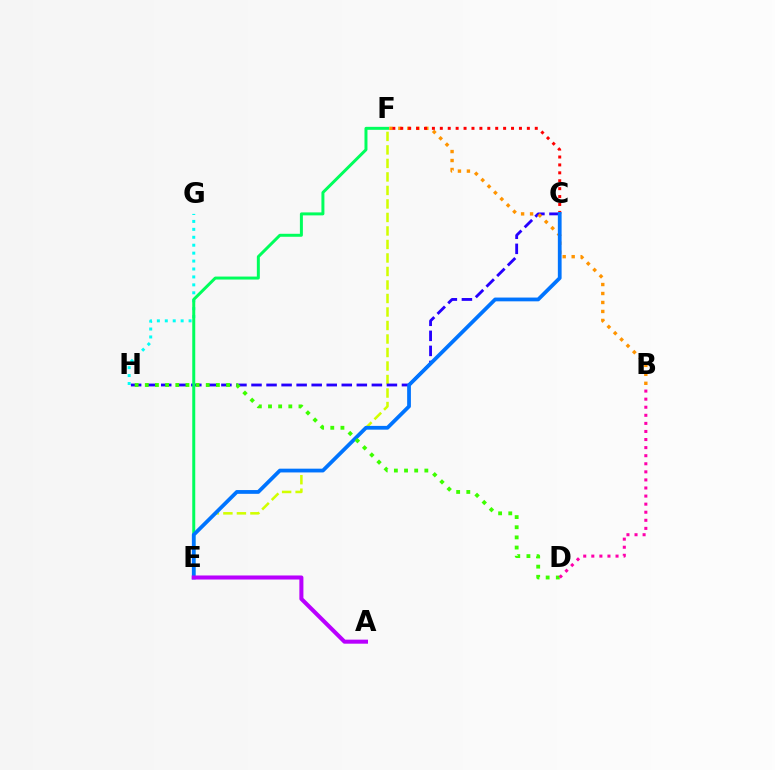{('E', 'F'): [{'color': '#d1ff00', 'line_style': 'dashed', 'thickness': 1.83}, {'color': '#00ff5c', 'line_style': 'solid', 'thickness': 2.15}], ('G', 'H'): [{'color': '#00fff6', 'line_style': 'dotted', 'thickness': 2.15}], ('C', 'H'): [{'color': '#2500ff', 'line_style': 'dashed', 'thickness': 2.04}], ('B', 'F'): [{'color': '#ff9400', 'line_style': 'dotted', 'thickness': 2.44}], ('C', 'F'): [{'color': '#ff0000', 'line_style': 'dotted', 'thickness': 2.15}], ('C', 'E'): [{'color': '#0074ff', 'line_style': 'solid', 'thickness': 2.71}], ('A', 'E'): [{'color': '#b900ff', 'line_style': 'solid', 'thickness': 2.91}], ('D', 'H'): [{'color': '#3dff00', 'line_style': 'dotted', 'thickness': 2.76}], ('B', 'D'): [{'color': '#ff00ac', 'line_style': 'dotted', 'thickness': 2.19}]}